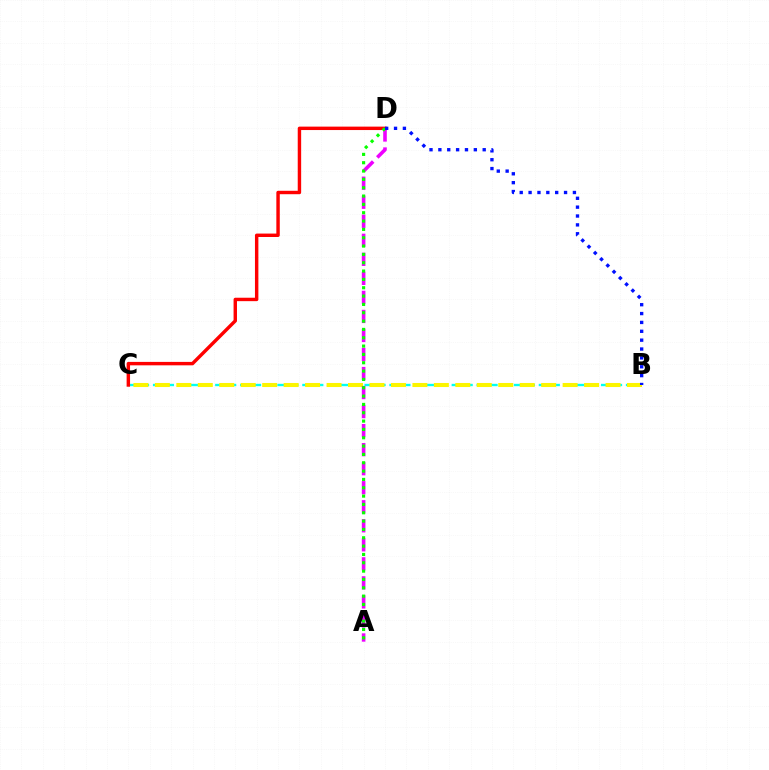{('B', 'C'): [{'color': '#00fff6', 'line_style': 'dashed', 'thickness': 1.69}, {'color': '#fcf500', 'line_style': 'dashed', 'thickness': 2.92}], ('C', 'D'): [{'color': '#ff0000', 'line_style': 'solid', 'thickness': 2.47}], ('A', 'D'): [{'color': '#ee00ff', 'line_style': 'dashed', 'thickness': 2.59}, {'color': '#08ff00', 'line_style': 'dotted', 'thickness': 2.26}], ('B', 'D'): [{'color': '#0010ff', 'line_style': 'dotted', 'thickness': 2.41}]}